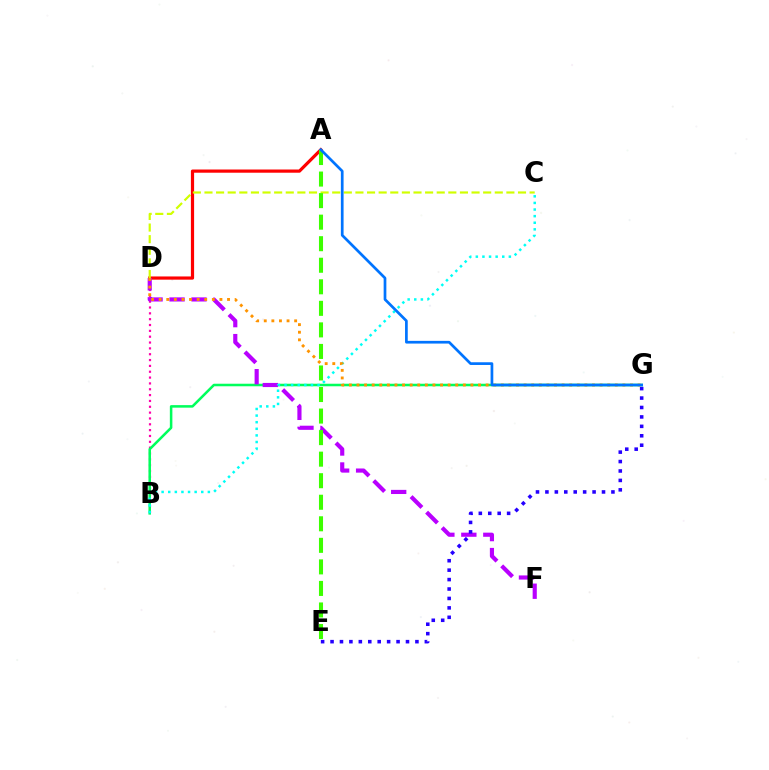{('B', 'D'): [{'color': '#ff00ac', 'line_style': 'dotted', 'thickness': 1.59}], ('A', 'D'): [{'color': '#ff0000', 'line_style': 'solid', 'thickness': 2.31}], ('B', 'G'): [{'color': '#00ff5c', 'line_style': 'solid', 'thickness': 1.83}], ('D', 'F'): [{'color': '#b900ff', 'line_style': 'dashed', 'thickness': 2.98}], ('E', 'G'): [{'color': '#2500ff', 'line_style': 'dotted', 'thickness': 2.56}], ('C', 'D'): [{'color': '#d1ff00', 'line_style': 'dashed', 'thickness': 1.58}], ('A', 'E'): [{'color': '#3dff00', 'line_style': 'dashed', 'thickness': 2.93}], ('B', 'C'): [{'color': '#00fff6', 'line_style': 'dotted', 'thickness': 1.8}], ('D', 'G'): [{'color': '#ff9400', 'line_style': 'dotted', 'thickness': 2.06}], ('A', 'G'): [{'color': '#0074ff', 'line_style': 'solid', 'thickness': 1.95}]}